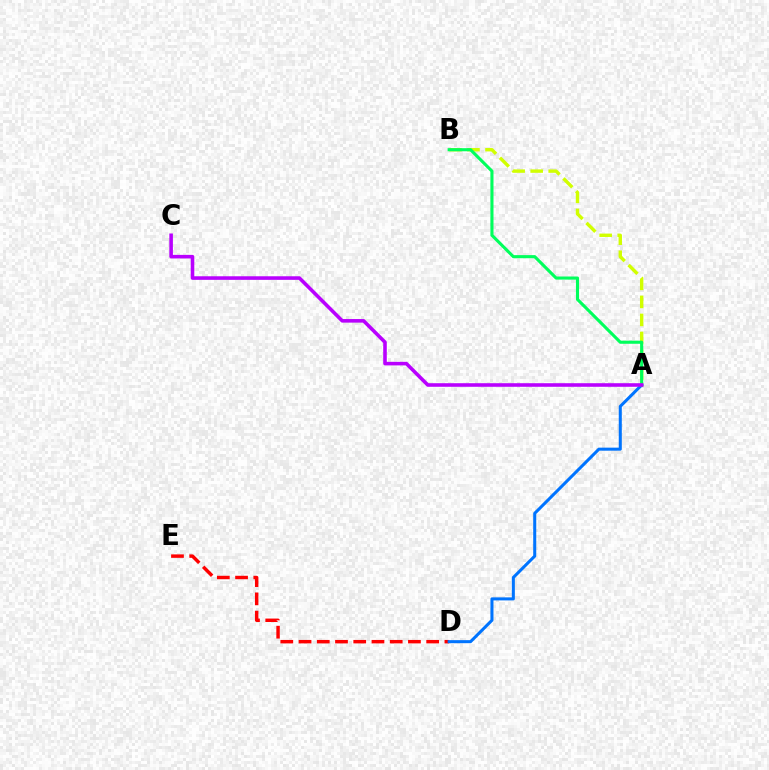{('D', 'E'): [{'color': '#ff0000', 'line_style': 'dashed', 'thickness': 2.48}], ('A', 'D'): [{'color': '#0074ff', 'line_style': 'solid', 'thickness': 2.19}], ('A', 'B'): [{'color': '#d1ff00', 'line_style': 'dashed', 'thickness': 2.45}, {'color': '#00ff5c', 'line_style': 'solid', 'thickness': 2.23}], ('A', 'C'): [{'color': '#b900ff', 'line_style': 'solid', 'thickness': 2.58}]}